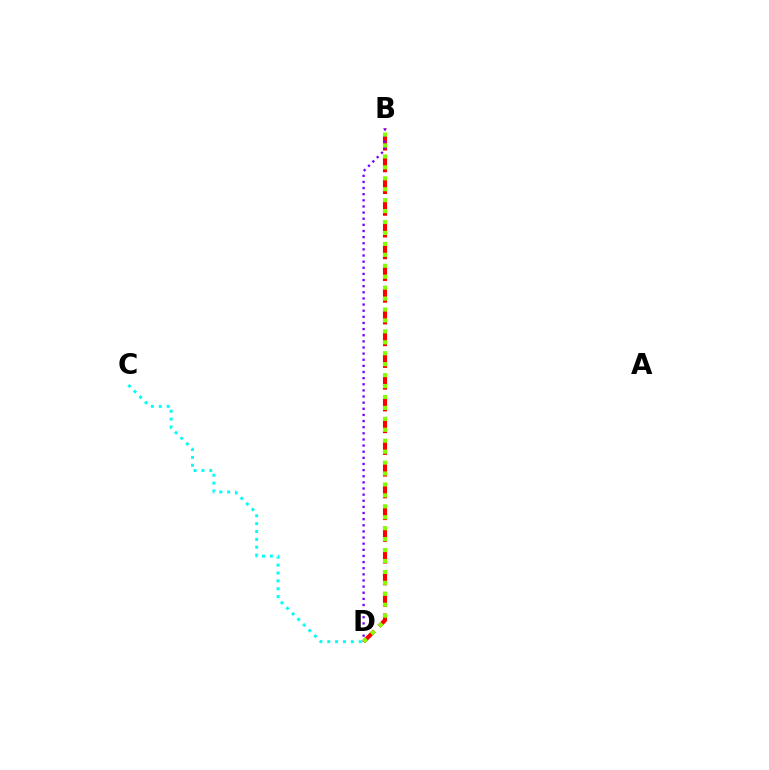{('B', 'D'): [{'color': '#ff0000', 'line_style': 'dashed', 'thickness': 2.95}, {'color': '#7200ff', 'line_style': 'dotted', 'thickness': 1.67}, {'color': '#84ff00', 'line_style': 'dotted', 'thickness': 2.97}], ('C', 'D'): [{'color': '#00fff6', 'line_style': 'dotted', 'thickness': 2.14}]}